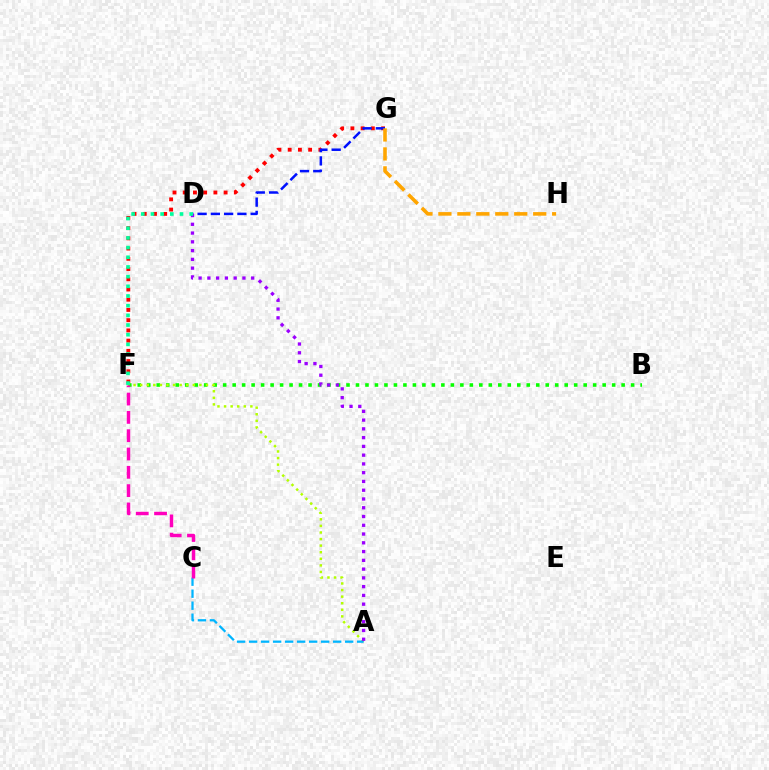{('F', 'G'): [{'color': '#ff0000', 'line_style': 'dotted', 'thickness': 2.78}], ('D', 'G'): [{'color': '#0010ff', 'line_style': 'dashed', 'thickness': 1.8}], ('G', 'H'): [{'color': '#ffa500', 'line_style': 'dashed', 'thickness': 2.58}], ('B', 'F'): [{'color': '#08ff00', 'line_style': 'dotted', 'thickness': 2.58}], ('A', 'F'): [{'color': '#b3ff00', 'line_style': 'dotted', 'thickness': 1.79}], ('A', 'C'): [{'color': '#00b5ff', 'line_style': 'dashed', 'thickness': 1.63}], ('A', 'D'): [{'color': '#9b00ff', 'line_style': 'dotted', 'thickness': 2.38}], ('C', 'F'): [{'color': '#ff00bd', 'line_style': 'dashed', 'thickness': 2.49}], ('D', 'F'): [{'color': '#00ff9d', 'line_style': 'dotted', 'thickness': 2.63}]}